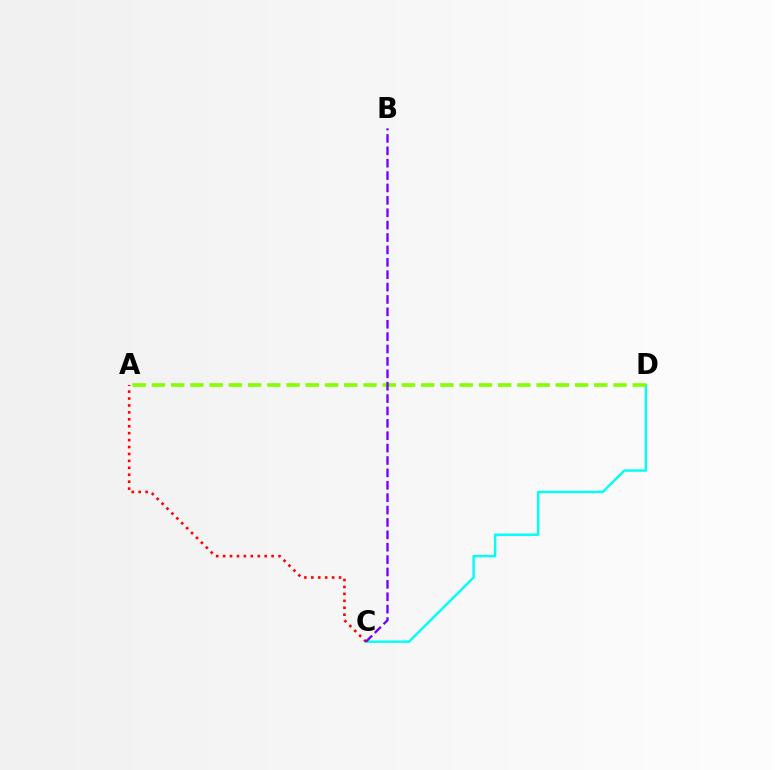{('C', 'D'): [{'color': '#00fff6', 'line_style': 'solid', 'thickness': 1.75}], ('A', 'D'): [{'color': '#84ff00', 'line_style': 'dashed', 'thickness': 2.61}], ('A', 'C'): [{'color': '#ff0000', 'line_style': 'dotted', 'thickness': 1.88}], ('B', 'C'): [{'color': '#7200ff', 'line_style': 'dashed', 'thickness': 1.68}]}